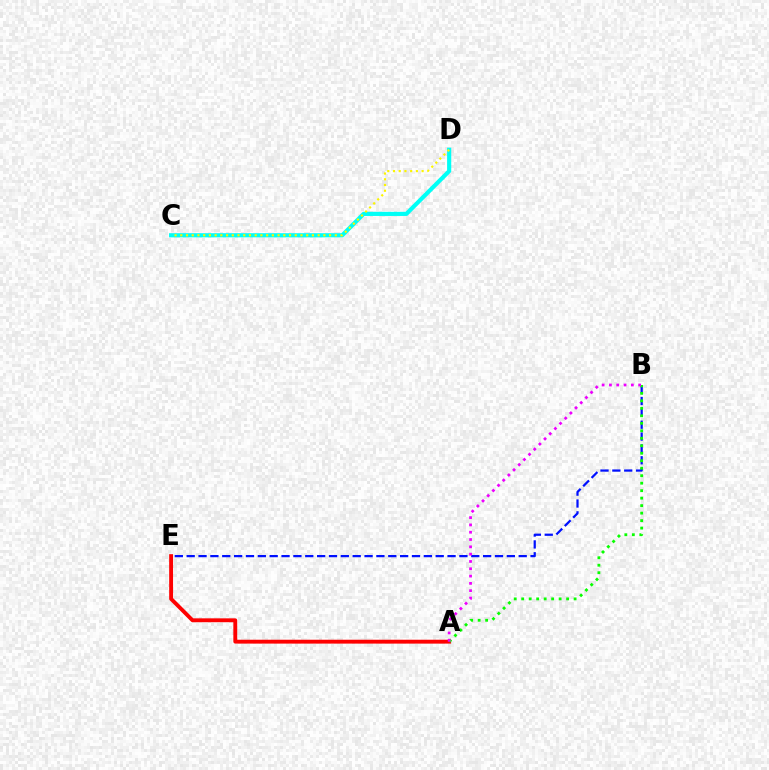{('B', 'E'): [{'color': '#0010ff', 'line_style': 'dashed', 'thickness': 1.61}], ('A', 'E'): [{'color': '#ff0000', 'line_style': 'solid', 'thickness': 2.79}], ('C', 'D'): [{'color': '#00fff6', 'line_style': 'solid', 'thickness': 2.98}, {'color': '#fcf500', 'line_style': 'dotted', 'thickness': 1.55}], ('A', 'B'): [{'color': '#08ff00', 'line_style': 'dotted', 'thickness': 2.03}, {'color': '#ee00ff', 'line_style': 'dotted', 'thickness': 1.99}]}